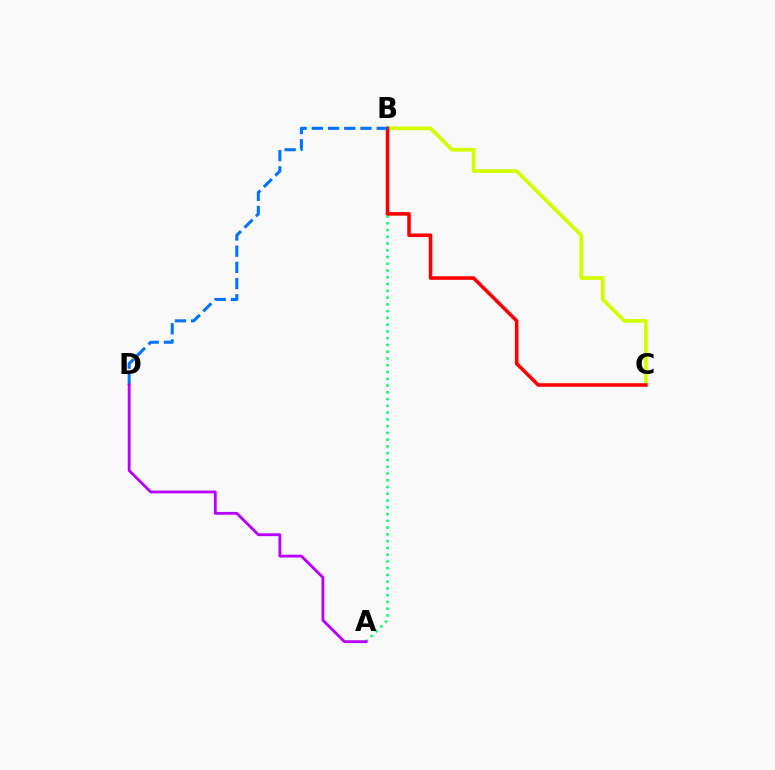{('A', 'B'): [{'color': '#00ff5c', 'line_style': 'dotted', 'thickness': 1.84}], ('B', 'C'): [{'color': '#d1ff00', 'line_style': 'solid', 'thickness': 2.68}, {'color': '#ff0000', 'line_style': 'solid', 'thickness': 2.56}], ('B', 'D'): [{'color': '#0074ff', 'line_style': 'dashed', 'thickness': 2.2}], ('A', 'D'): [{'color': '#b900ff', 'line_style': 'solid', 'thickness': 2.04}]}